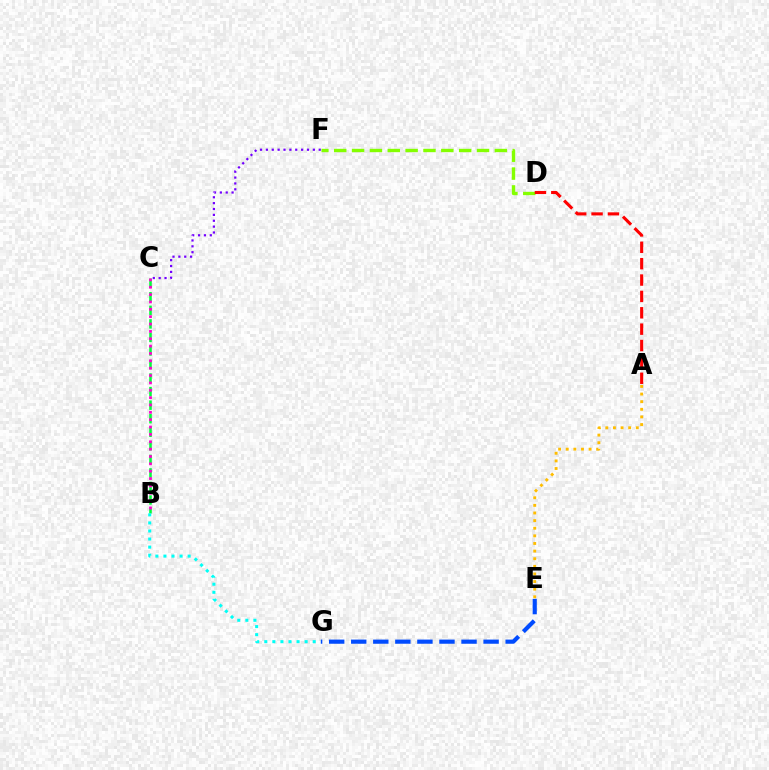{('A', 'E'): [{'color': '#ffbd00', 'line_style': 'dotted', 'thickness': 2.07}], ('D', 'F'): [{'color': '#84ff00', 'line_style': 'dashed', 'thickness': 2.42}], ('B', 'C'): [{'color': '#00ff39', 'line_style': 'dashed', 'thickness': 1.84}, {'color': '#ff00cf', 'line_style': 'dotted', 'thickness': 2.0}], ('C', 'F'): [{'color': '#7200ff', 'line_style': 'dotted', 'thickness': 1.59}], ('B', 'G'): [{'color': '#00fff6', 'line_style': 'dotted', 'thickness': 2.19}], ('E', 'G'): [{'color': '#004bff', 'line_style': 'dashed', 'thickness': 3.0}], ('A', 'D'): [{'color': '#ff0000', 'line_style': 'dashed', 'thickness': 2.22}]}